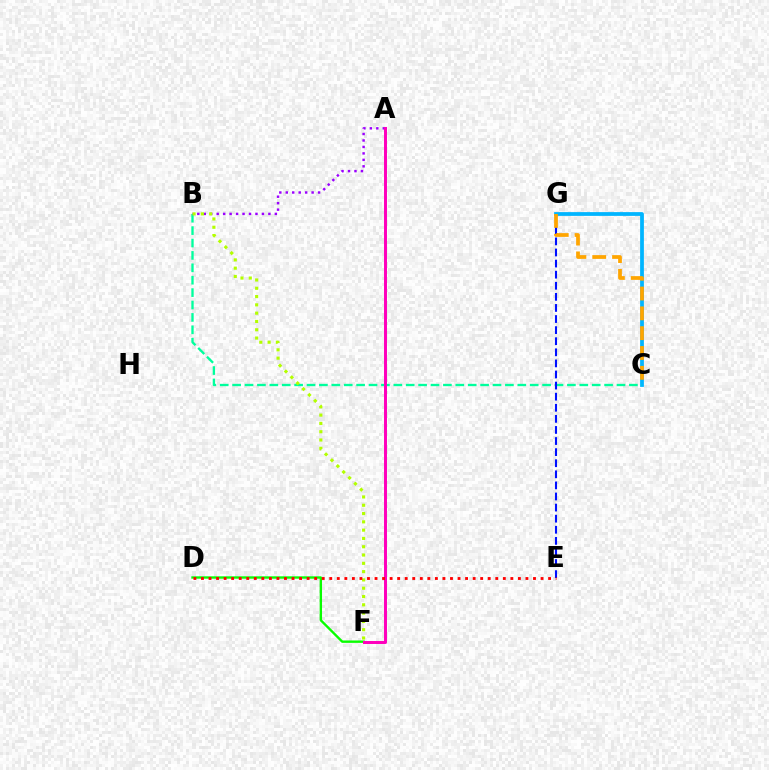{('C', 'G'): [{'color': '#00b5ff', 'line_style': 'solid', 'thickness': 2.71}, {'color': '#ffa500', 'line_style': 'dashed', 'thickness': 2.69}], ('B', 'C'): [{'color': '#00ff9d', 'line_style': 'dashed', 'thickness': 1.68}], ('A', 'B'): [{'color': '#9b00ff', 'line_style': 'dotted', 'thickness': 1.76}], ('E', 'G'): [{'color': '#0010ff', 'line_style': 'dashed', 'thickness': 1.51}], ('B', 'F'): [{'color': '#b3ff00', 'line_style': 'dotted', 'thickness': 2.25}], ('D', 'F'): [{'color': '#08ff00', 'line_style': 'solid', 'thickness': 1.71}], ('A', 'F'): [{'color': '#ff00bd', 'line_style': 'solid', 'thickness': 2.13}], ('D', 'E'): [{'color': '#ff0000', 'line_style': 'dotted', 'thickness': 2.05}]}